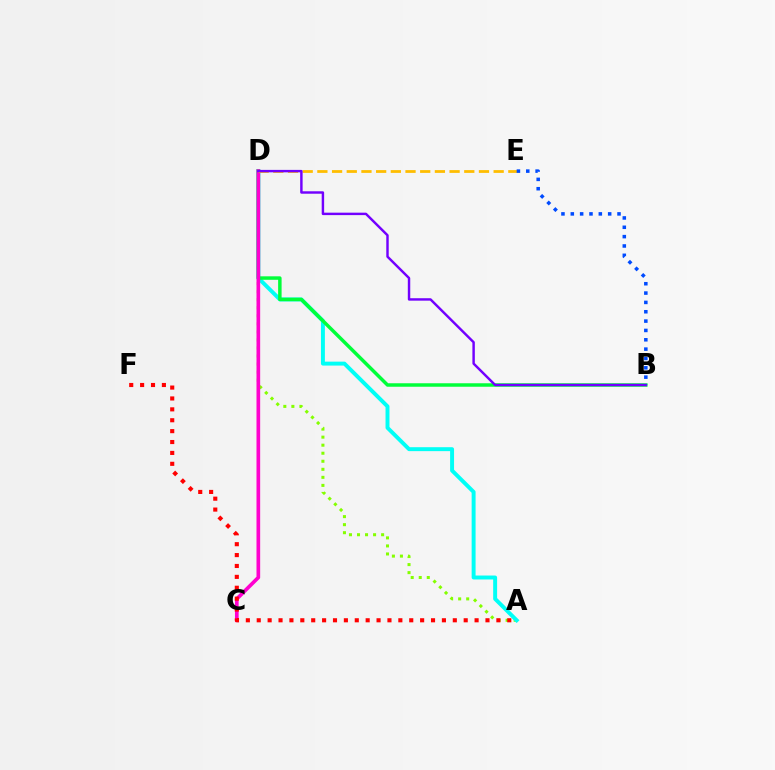{('A', 'D'): [{'color': '#84ff00', 'line_style': 'dotted', 'thickness': 2.18}, {'color': '#00fff6', 'line_style': 'solid', 'thickness': 2.83}], ('B', 'D'): [{'color': '#00ff39', 'line_style': 'solid', 'thickness': 2.5}, {'color': '#7200ff', 'line_style': 'solid', 'thickness': 1.76}], ('C', 'D'): [{'color': '#ff00cf', 'line_style': 'solid', 'thickness': 2.64}], ('D', 'E'): [{'color': '#ffbd00', 'line_style': 'dashed', 'thickness': 2.0}], ('A', 'F'): [{'color': '#ff0000', 'line_style': 'dotted', 'thickness': 2.96}], ('B', 'E'): [{'color': '#004bff', 'line_style': 'dotted', 'thickness': 2.54}]}